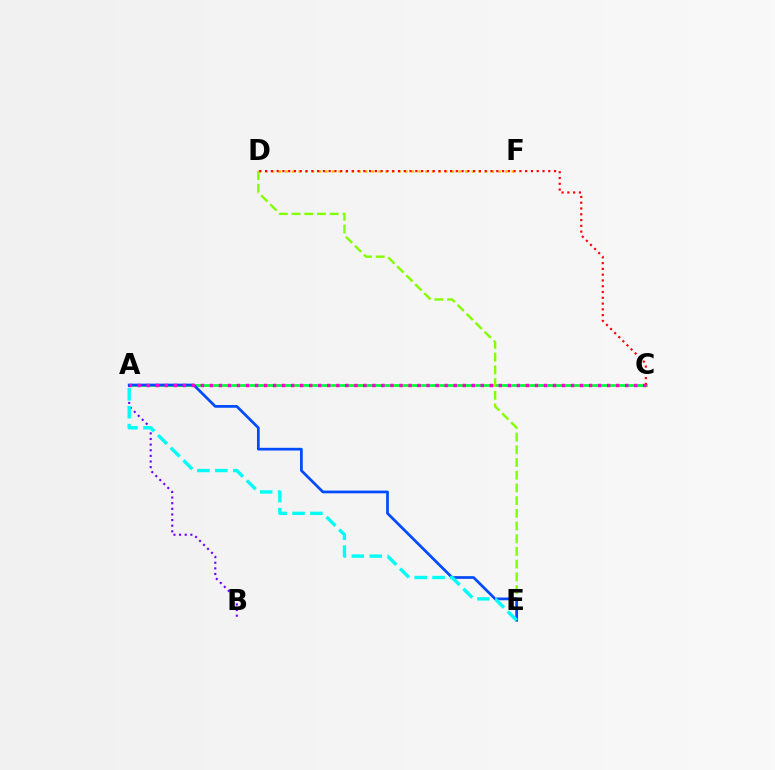{('A', 'C'): [{'color': '#00ff39', 'line_style': 'solid', 'thickness': 1.98}, {'color': '#ff00cf', 'line_style': 'dotted', 'thickness': 2.45}], ('D', 'E'): [{'color': '#84ff00', 'line_style': 'dashed', 'thickness': 1.73}], ('D', 'F'): [{'color': '#ffbd00', 'line_style': 'dotted', 'thickness': 1.81}], ('A', 'B'): [{'color': '#7200ff', 'line_style': 'dotted', 'thickness': 1.53}], ('C', 'D'): [{'color': '#ff0000', 'line_style': 'dotted', 'thickness': 1.57}], ('A', 'E'): [{'color': '#004bff', 'line_style': 'solid', 'thickness': 1.96}, {'color': '#00fff6', 'line_style': 'dashed', 'thickness': 2.43}]}